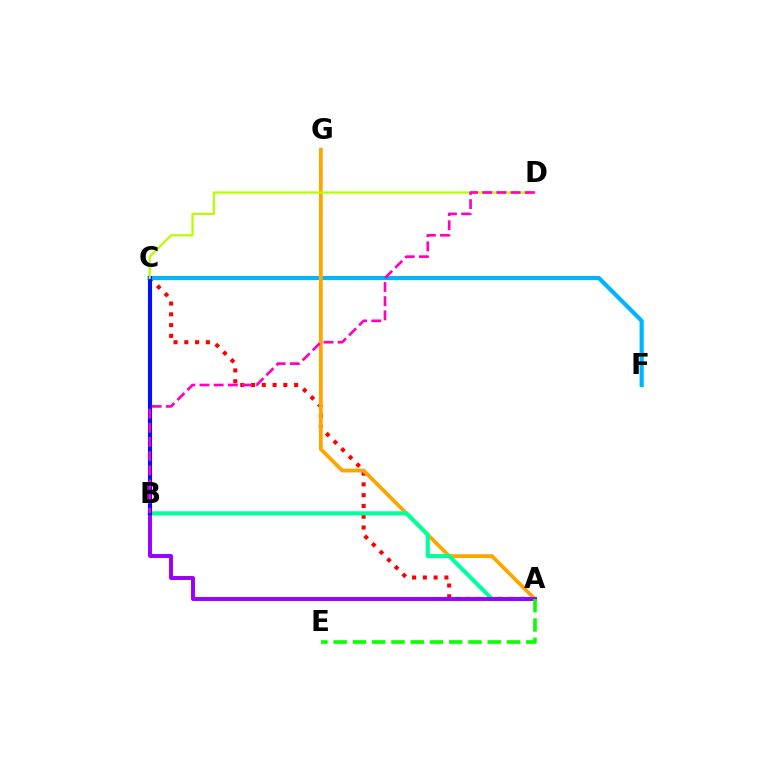{('A', 'C'): [{'color': '#ff0000', 'line_style': 'dotted', 'thickness': 2.93}], ('C', 'F'): [{'color': '#00b5ff', 'line_style': 'solid', 'thickness': 3.0}], ('A', 'G'): [{'color': '#ffa500', 'line_style': 'solid', 'thickness': 2.74}], ('A', 'B'): [{'color': '#00ff9d', 'line_style': 'solid', 'thickness': 2.94}, {'color': '#9b00ff', 'line_style': 'solid', 'thickness': 2.84}], ('A', 'E'): [{'color': '#08ff00', 'line_style': 'dashed', 'thickness': 2.62}], ('B', 'C'): [{'color': '#0010ff', 'line_style': 'solid', 'thickness': 2.96}], ('C', 'D'): [{'color': '#b3ff00', 'line_style': 'solid', 'thickness': 1.59}], ('B', 'D'): [{'color': '#ff00bd', 'line_style': 'dashed', 'thickness': 1.93}]}